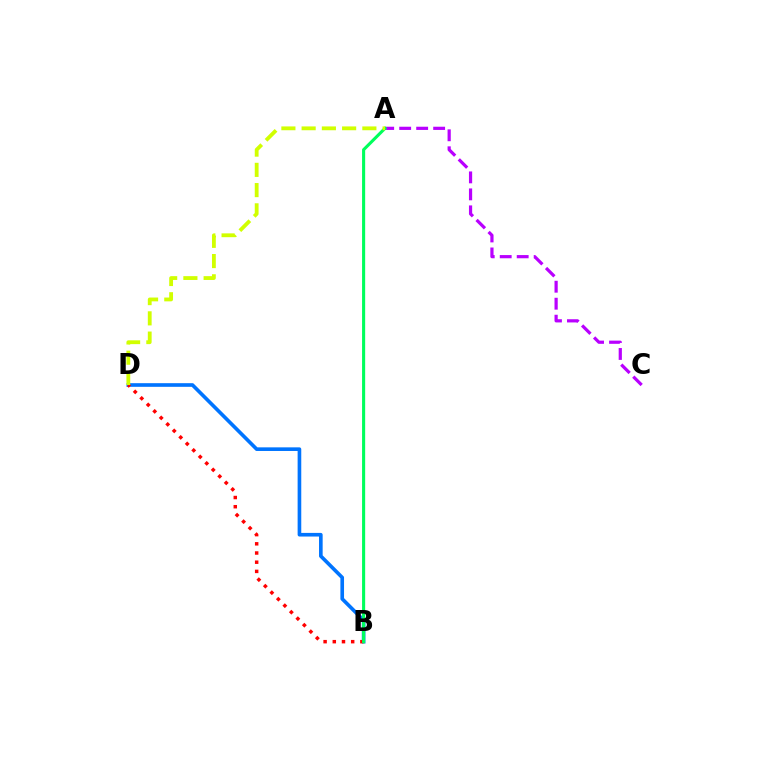{('B', 'D'): [{'color': '#0074ff', 'line_style': 'solid', 'thickness': 2.62}, {'color': '#ff0000', 'line_style': 'dotted', 'thickness': 2.5}], ('A', 'C'): [{'color': '#b900ff', 'line_style': 'dashed', 'thickness': 2.31}], ('A', 'B'): [{'color': '#00ff5c', 'line_style': 'solid', 'thickness': 2.23}], ('A', 'D'): [{'color': '#d1ff00', 'line_style': 'dashed', 'thickness': 2.75}]}